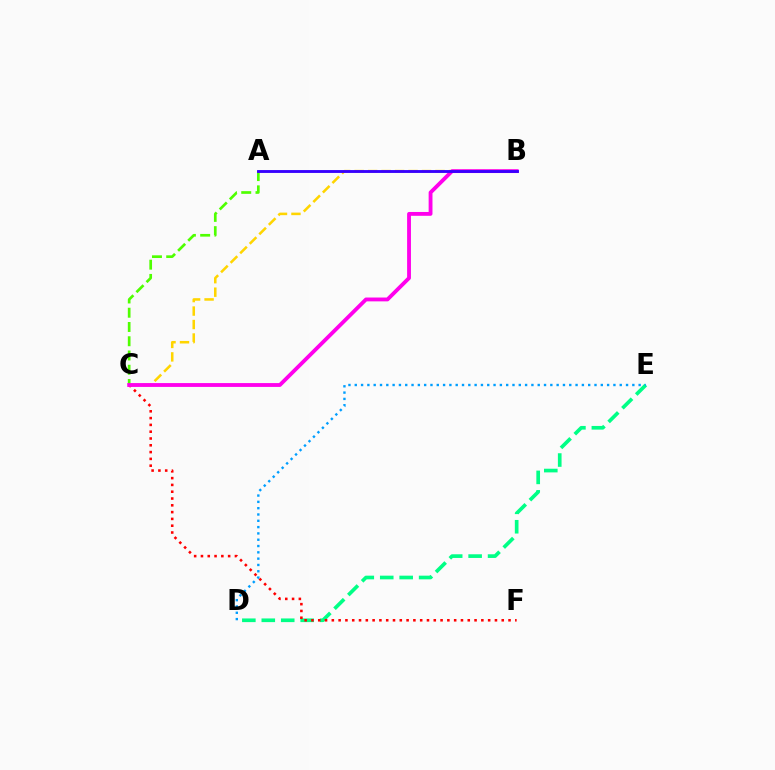{('D', 'E'): [{'color': '#00ff86', 'line_style': 'dashed', 'thickness': 2.64}, {'color': '#009eff', 'line_style': 'dotted', 'thickness': 1.71}], ('B', 'C'): [{'color': '#ffd500', 'line_style': 'dashed', 'thickness': 1.83}, {'color': '#ff00ed', 'line_style': 'solid', 'thickness': 2.77}], ('C', 'F'): [{'color': '#ff0000', 'line_style': 'dotted', 'thickness': 1.85}], ('A', 'C'): [{'color': '#4fff00', 'line_style': 'dashed', 'thickness': 1.94}], ('A', 'B'): [{'color': '#3700ff', 'line_style': 'solid', 'thickness': 2.07}]}